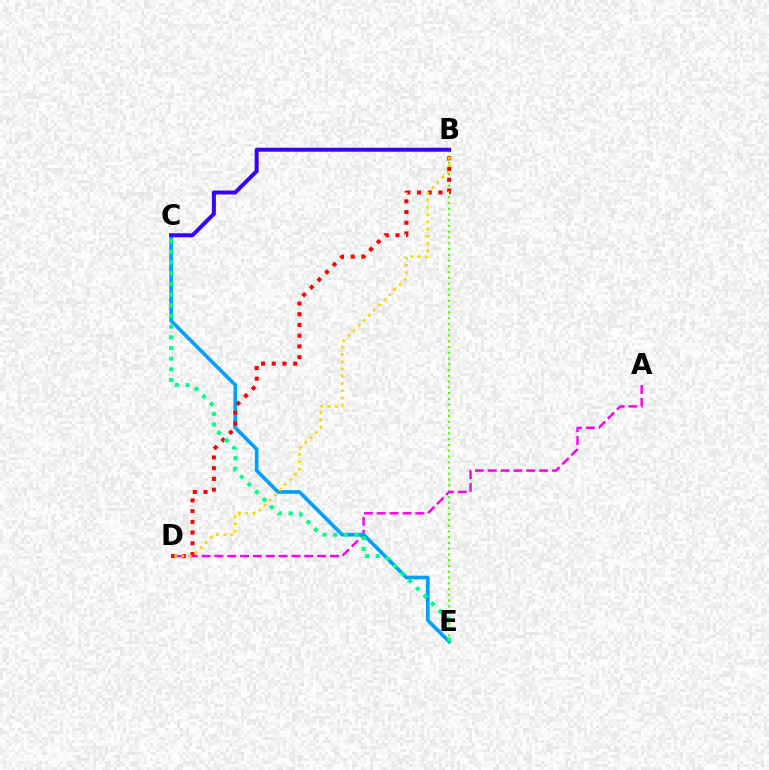{('B', 'E'): [{'color': '#4fff00', 'line_style': 'dotted', 'thickness': 1.57}], ('A', 'D'): [{'color': '#ff00ed', 'line_style': 'dashed', 'thickness': 1.74}], ('C', 'E'): [{'color': '#009eff', 'line_style': 'solid', 'thickness': 2.62}, {'color': '#00ff86', 'line_style': 'dotted', 'thickness': 2.9}], ('B', 'D'): [{'color': '#ff0000', 'line_style': 'dotted', 'thickness': 2.91}, {'color': '#ffd500', 'line_style': 'dotted', 'thickness': 1.96}], ('B', 'C'): [{'color': '#3700ff', 'line_style': 'solid', 'thickness': 2.86}]}